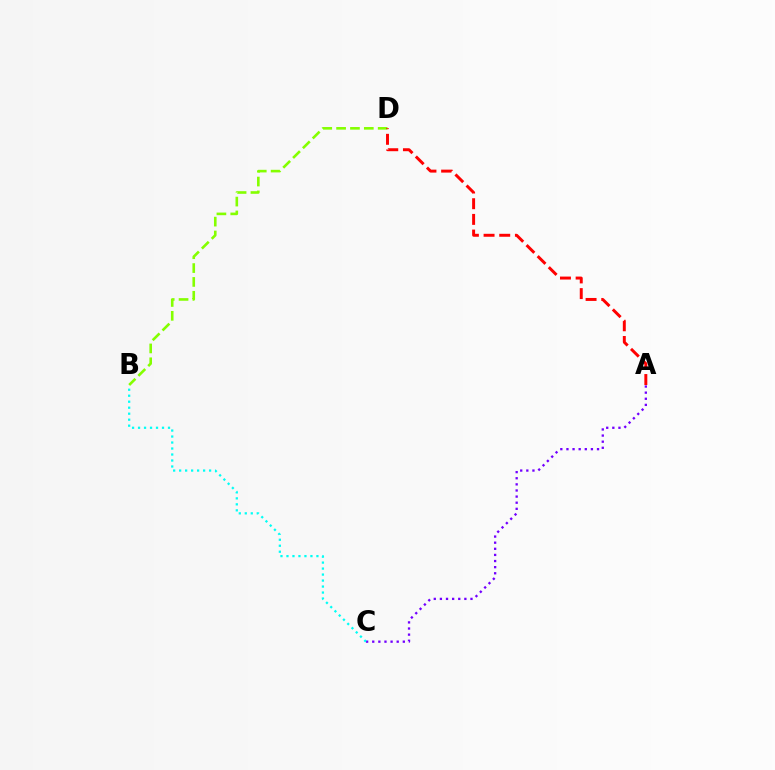{('A', 'C'): [{'color': '#7200ff', 'line_style': 'dotted', 'thickness': 1.66}], ('B', 'C'): [{'color': '#00fff6', 'line_style': 'dotted', 'thickness': 1.63}], ('B', 'D'): [{'color': '#84ff00', 'line_style': 'dashed', 'thickness': 1.88}], ('A', 'D'): [{'color': '#ff0000', 'line_style': 'dashed', 'thickness': 2.13}]}